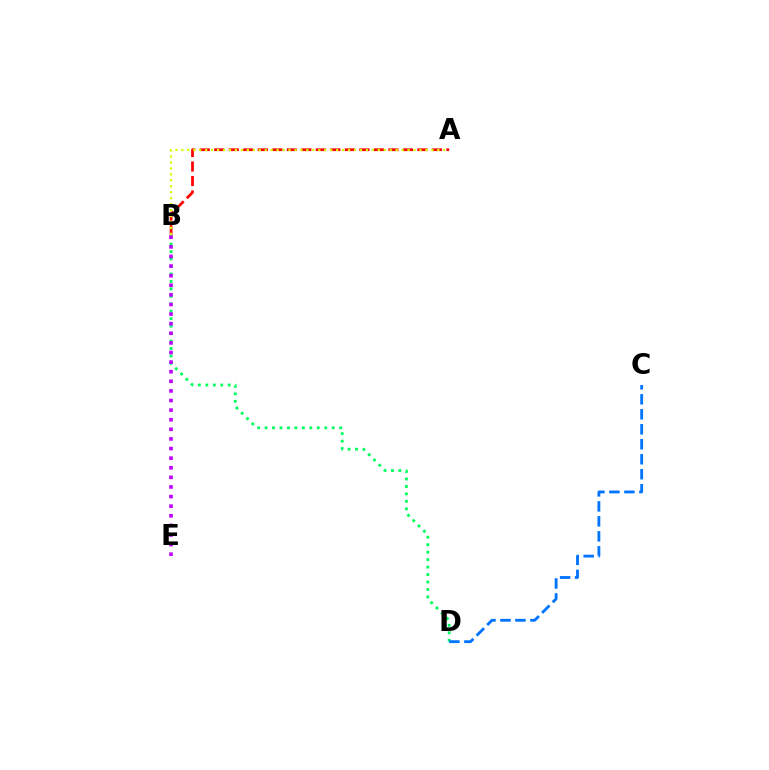{('B', 'D'): [{'color': '#00ff5c', 'line_style': 'dotted', 'thickness': 2.03}], ('C', 'D'): [{'color': '#0074ff', 'line_style': 'dashed', 'thickness': 2.04}], ('A', 'B'): [{'color': '#ff0000', 'line_style': 'dashed', 'thickness': 1.97}, {'color': '#d1ff00', 'line_style': 'dotted', 'thickness': 1.62}], ('B', 'E'): [{'color': '#b900ff', 'line_style': 'dotted', 'thickness': 2.61}]}